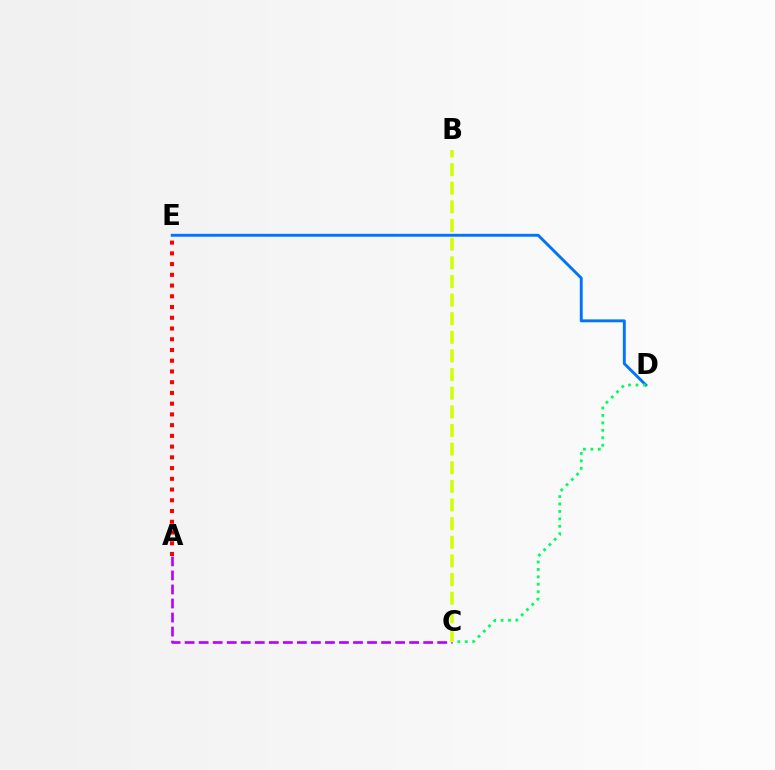{('D', 'E'): [{'color': '#0074ff', 'line_style': 'solid', 'thickness': 2.09}], ('A', 'E'): [{'color': '#ff0000', 'line_style': 'dotted', 'thickness': 2.92}], ('A', 'C'): [{'color': '#b900ff', 'line_style': 'dashed', 'thickness': 1.91}], ('C', 'D'): [{'color': '#00ff5c', 'line_style': 'dotted', 'thickness': 2.02}], ('B', 'C'): [{'color': '#d1ff00', 'line_style': 'dashed', 'thickness': 2.53}]}